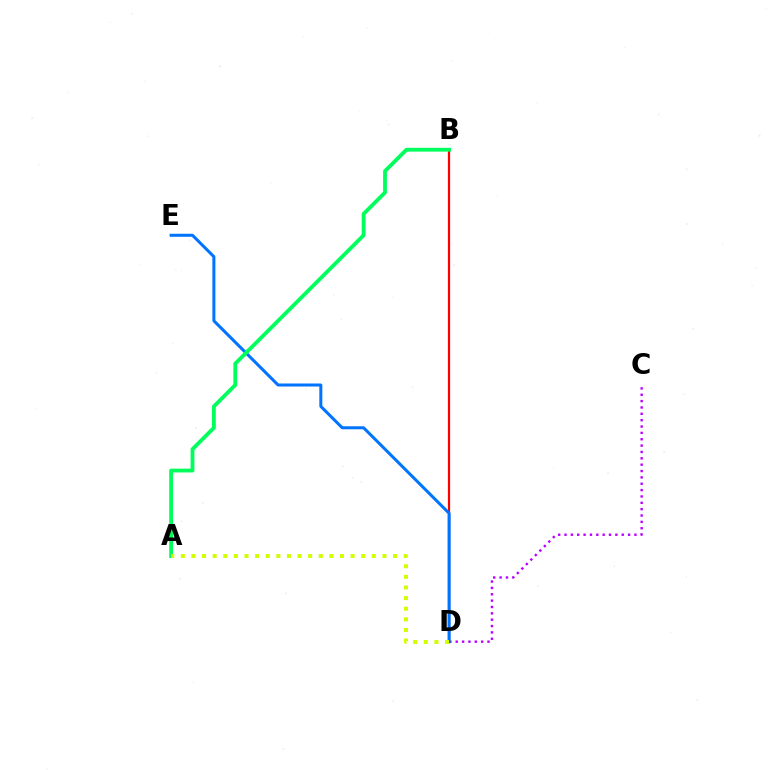{('B', 'D'): [{'color': '#ff0000', 'line_style': 'solid', 'thickness': 1.61}], ('C', 'D'): [{'color': '#b900ff', 'line_style': 'dotted', 'thickness': 1.73}], ('D', 'E'): [{'color': '#0074ff', 'line_style': 'solid', 'thickness': 2.18}], ('A', 'B'): [{'color': '#00ff5c', 'line_style': 'solid', 'thickness': 2.75}], ('A', 'D'): [{'color': '#d1ff00', 'line_style': 'dotted', 'thickness': 2.88}]}